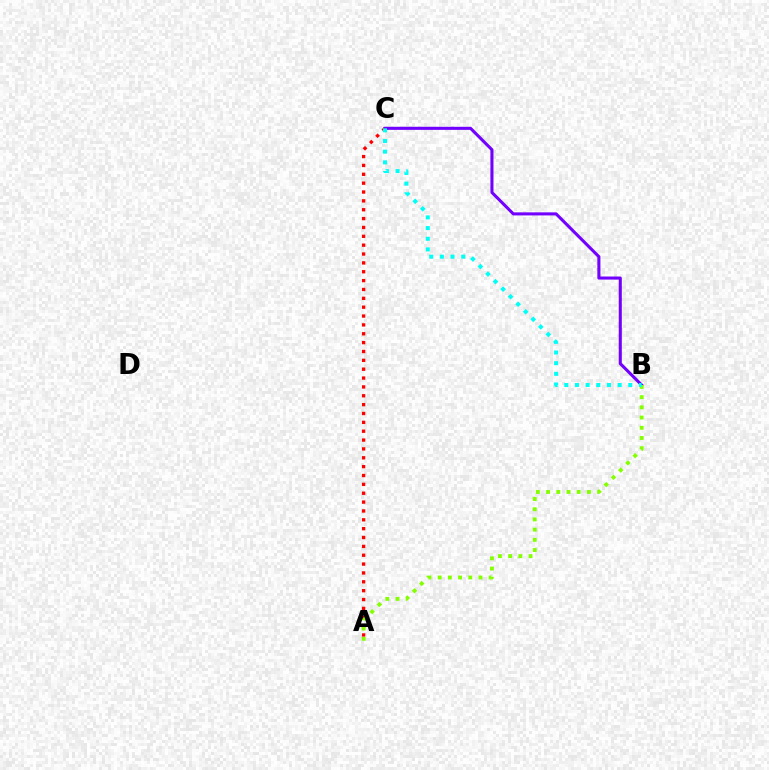{('A', 'C'): [{'color': '#ff0000', 'line_style': 'dotted', 'thickness': 2.41}], ('B', 'C'): [{'color': '#7200ff', 'line_style': 'solid', 'thickness': 2.21}, {'color': '#00fff6', 'line_style': 'dotted', 'thickness': 2.9}], ('A', 'B'): [{'color': '#84ff00', 'line_style': 'dotted', 'thickness': 2.77}]}